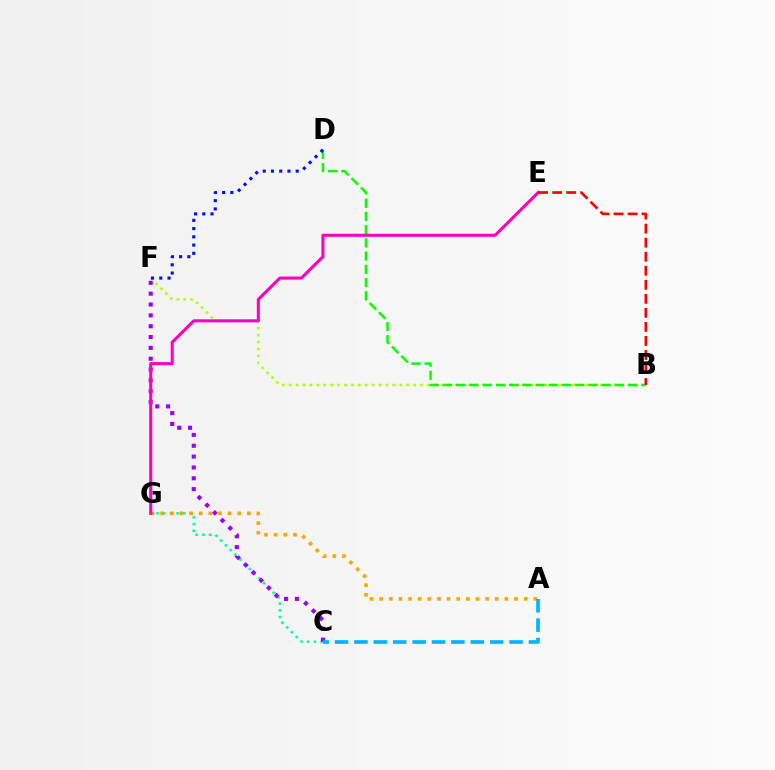{('B', 'F'): [{'color': '#b3ff00', 'line_style': 'dotted', 'thickness': 1.88}], ('C', 'G'): [{'color': '#00ff9d', 'line_style': 'dotted', 'thickness': 1.83}], ('C', 'F'): [{'color': '#9b00ff', 'line_style': 'dotted', 'thickness': 2.95}], ('A', 'G'): [{'color': '#ffa500', 'line_style': 'dotted', 'thickness': 2.62}], ('B', 'D'): [{'color': '#08ff00', 'line_style': 'dashed', 'thickness': 1.8}], ('A', 'C'): [{'color': '#00b5ff', 'line_style': 'dashed', 'thickness': 2.63}], ('E', 'G'): [{'color': '#ff00bd', 'line_style': 'solid', 'thickness': 2.2}], ('D', 'F'): [{'color': '#0010ff', 'line_style': 'dotted', 'thickness': 2.24}], ('B', 'E'): [{'color': '#ff0000', 'line_style': 'dashed', 'thickness': 1.91}]}